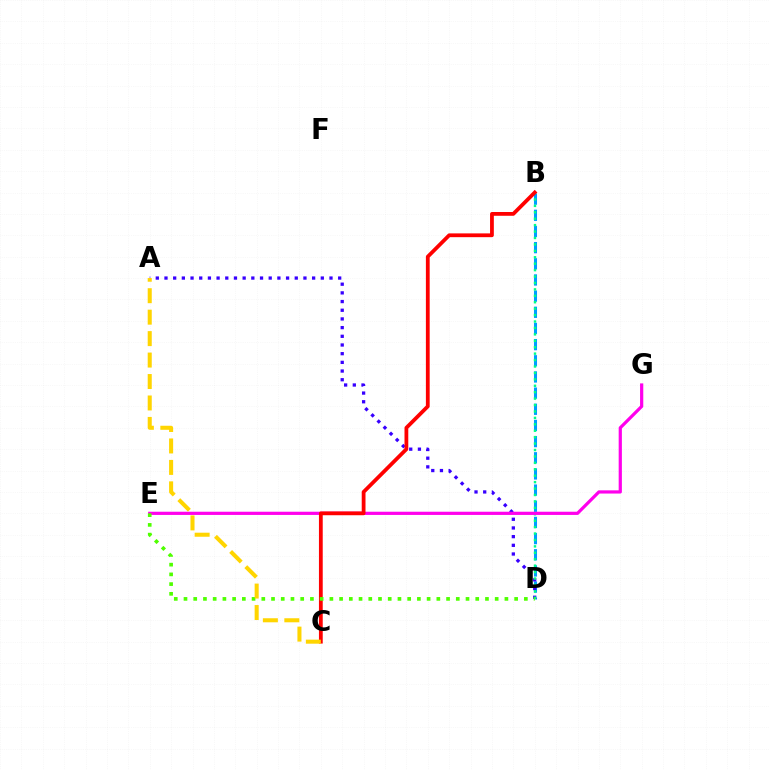{('B', 'D'): [{'color': '#009eff', 'line_style': 'dashed', 'thickness': 2.2}, {'color': '#00ff86', 'line_style': 'dotted', 'thickness': 1.75}], ('A', 'D'): [{'color': '#3700ff', 'line_style': 'dotted', 'thickness': 2.36}], ('E', 'G'): [{'color': '#ff00ed', 'line_style': 'solid', 'thickness': 2.31}], ('B', 'C'): [{'color': '#ff0000', 'line_style': 'solid', 'thickness': 2.72}], ('D', 'E'): [{'color': '#4fff00', 'line_style': 'dotted', 'thickness': 2.64}], ('A', 'C'): [{'color': '#ffd500', 'line_style': 'dashed', 'thickness': 2.91}]}